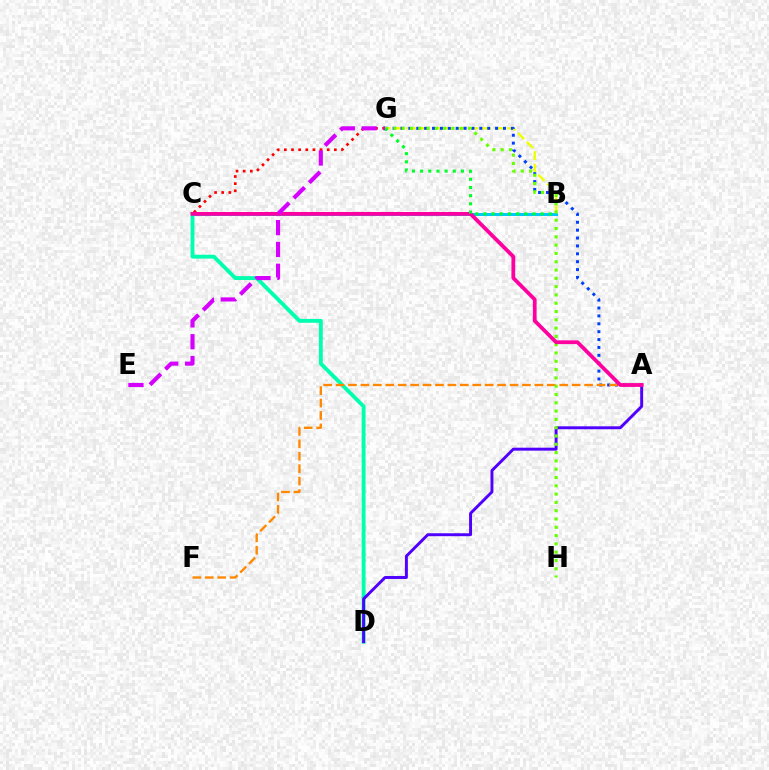{('B', 'G'): [{'color': '#eeff00', 'line_style': 'dashed', 'thickness': 1.71}, {'color': '#00ff27', 'line_style': 'dotted', 'thickness': 2.22}], ('A', 'G'): [{'color': '#003fff', 'line_style': 'dotted', 'thickness': 2.14}], ('B', 'C'): [{'color': '#00c7ff', 'line_style': 'solid', 'thickness': 2.15}], ('C', 'D'): [{'color': '#00ffaf', 'line_style': 'solid', 'thickness': 2.78}], ('A', 'D'): [{'color': '#4f00ff', 'line_style': 'solid', 'thickness': 2.12}], ('A', 'F'): [{'color': '#ff8800', 'line_style': 'dashed', 'thickness': 1.69}], ('C', 'G'): [{'color': '#ff0000', 'line_style': 'dotted', 'thickness': 1.94}], ('G', 'H'): [{'color': '#66ff00', 'line_style': 'dotted', 'thickness': 2.25}], ('A', 'C'): [{'color': '#ff00a0', 'line_style': 'solid', 'thickness': 2.71}], ('E', 'G'): [{'color': '#d600ff', 'line_style': 'dashed', 'thickness': 2.96}]}